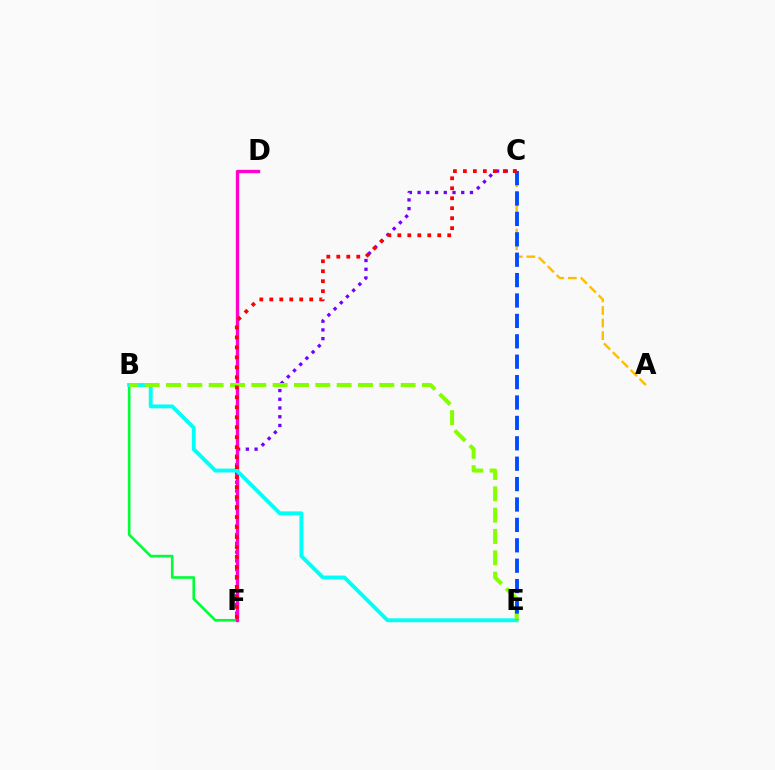{('C', 'F'): [{'color': '#7200ff', 'line_style': 'dotted', 'thickness': 2.37}, {'color': '#ff0000', 'line_style': 'dotted', 'thickness': 2.71}], ('B', 'F'): [{'color': '#00ff39', 'line_style': 'solid', 'thickness': 1.9}], ('D', 'F'): [{'color': '#ff00cf', 'line_style': 'solid', 'thickness': 2.41}], ('B', 'E'): [{'color': '#00fff6', 'line_style': 'solid', 'thickness': 2.8}, {'color': '#84ff00', 'line_style': 'dashed', 'thickness': 2.9}], ('A', 'C'): [{'color': '#ffbd00', 'line_style': 'dashed', 'thickness': 1.71}], ('C', 'E'): [{'color': '#004bff', 'line_style': 'dashed', 'thickness': 2.77}]}